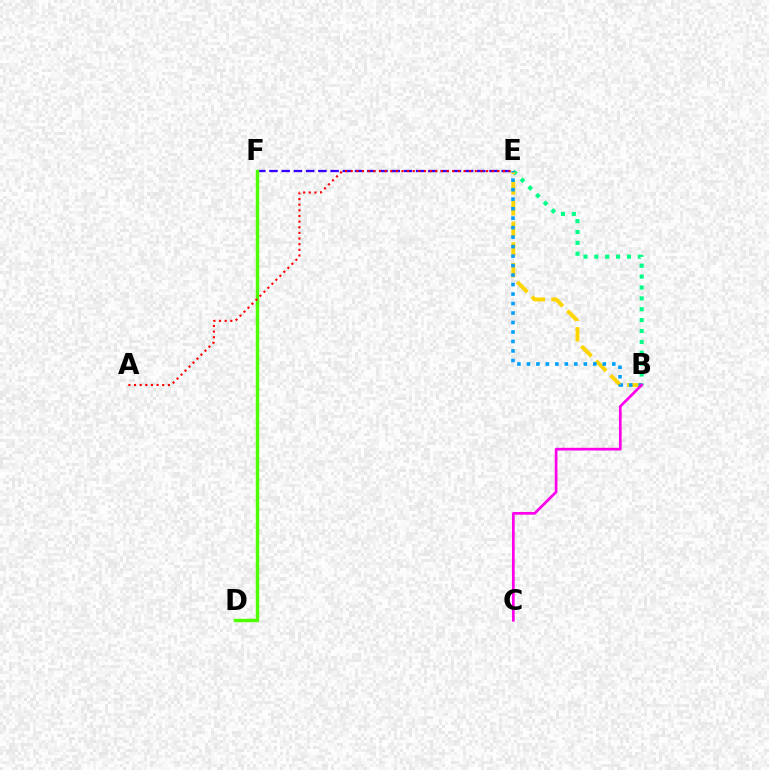{('B', 'E'): [{'color': '#00ff86', 'line_style': 'dotted', 'thickness': 2.96}, {'color': '#ffd500', 'line_style': 'dashed', 'thickness': 2.81}, {'color': '#009eff', 'line_style': 'dotted', 'thickness': 2.58}], ('E', 'F'): [{'color': '#3700ff', 'line_style': 'dashed', 'thickness': 1.66}], ('D', 'F'): [{'color': '#4fff00', 'line_style': 'solid', 'thickness': 2.47}], ('B', 'C'): [{'color': '#ff00ed', 'line_style': 'solid', 'thickness': 1.94}], ('A', 'E'): [{'color': '#ff0000', 'line_style': 'dotted', 'thickness': 1.53}]}